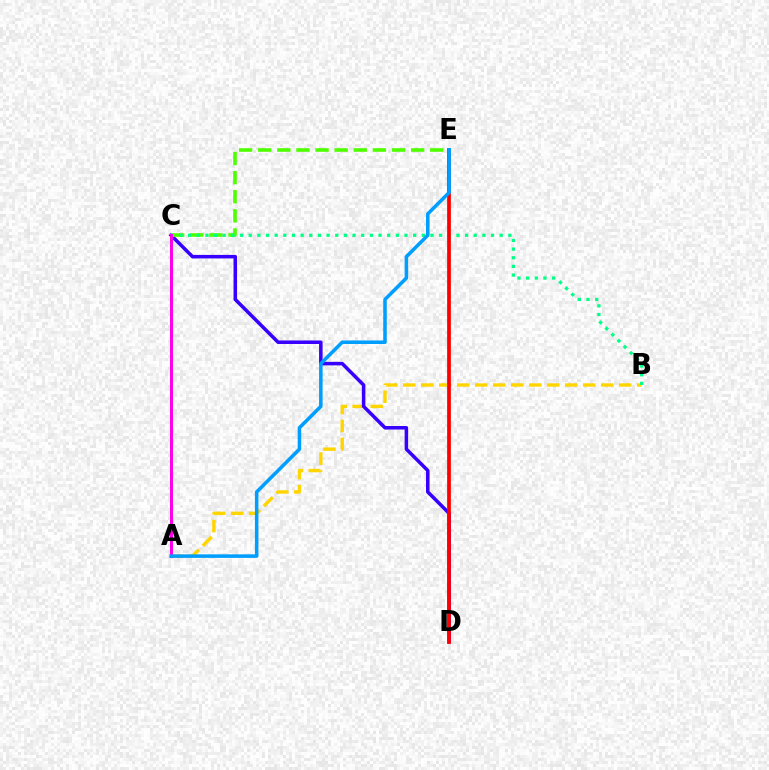{('A', 'B'): [{'color': '#ffd500', 'line_style': 'dashed', 'thickness': 2.44}], ('C', 'D'): [{'color': '#3700ff', 'line_style': 'solid', 'thickness': 2.54}], ('C', 'E'): [{'color': '#4fff00', 'line_style': 'dashed', 'thickness': 2.6}], ('B', 'C'): [{'color': '#00ff86', 'line_style': 'dotted', 'thickness': 2.35}], ('D', 'E'): [{'color': '#ff0000', 'line_style': 'solid', 'thickness': 2.69}], ('A', 'C'): [{'color': '#ff00ed', 'line_style': 'solid', 'thickness': 2.15}], ('A', 'E'): [{'color': '#009eff', 'line_style': 'solid', 'thickness': 2.54}]}